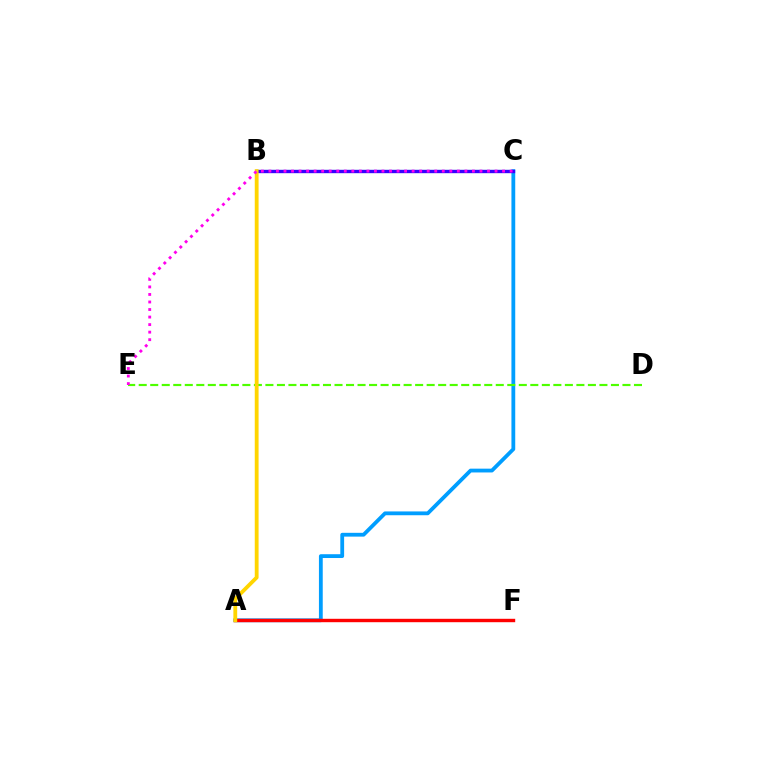{('A', 'C'): [{'color': '#009eff', 'line_style': 'solid', 'thickness': 2.74}], ('A', 'F'): [{'color': '#ff0000', 'line_style': 'solid', 'thickness': 2.45}], ('B', 'C'): [{'color': '#00ff86', 'line_style': 'solid', 'thickness': 1.52}, {'color': '#3700ff', 'line_style': 'solid', 'thickness': 2.41}], ('D', 'E'): [{'color': '#4fff00', 'line_style': 'dashed', 'thickness': 1.56}], ('A', 'B'): [{'color': '#ffd500', 'line_style': 'solid', 'thickness': 2.75}], ('C', 'E'): [{'color': '#ff00ed', 'line_style': 'dotted', 'thickness': 2.05}]}